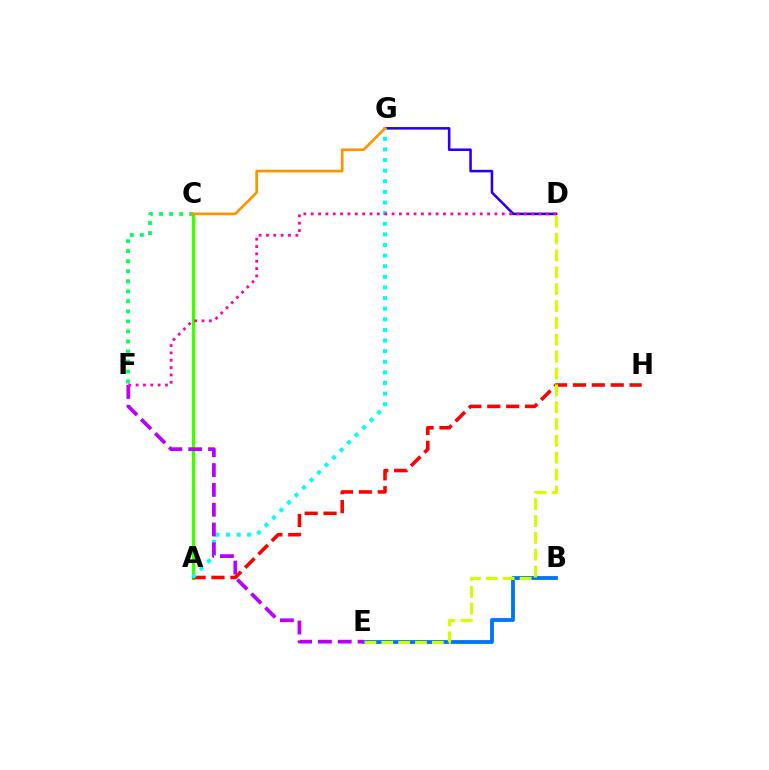{('A', 'C'): [{'color': '#3dff00', 'line_style': 'solid', 'thickness': 2.41}], ('D', 'G'): [{'color': '#2500ff', 'line_style': 'solid', 'thickness': 1.85}], ('A', 'H'): [{'color': '#ff0000', 'line_style': 'dashed', 'thickness': 2.57}], ('B', 'E'): [{'color': '#0074ff', 'line_style': 'solid', 'thickness': 2.76}], ('A', 'G'): [{'color': '#00fff6', 'line_style': 'dotted', 'thickness': 2.88}], ('C', 'F'): [{'color': '#00ff5c', 'line_style': 'dotted', 'thickness': 2.72}], ('E', 'F'): [{'color': '#b900ff', 'line_style': 'dashed', 'thickness': 2.69}], ('D', 'E'): [{'color': '#d1ff00', 'line_style': 'dashed', 'thickness': 2.29}], ('D', 'F'): [{'color': '#ff00ac', 'line_style': 'dotted', 'thickness': 2.0}], ('C', 'G'): [{'color': '#ff9400', 'line_style': 'solid', 'thickness': 1.95}]}